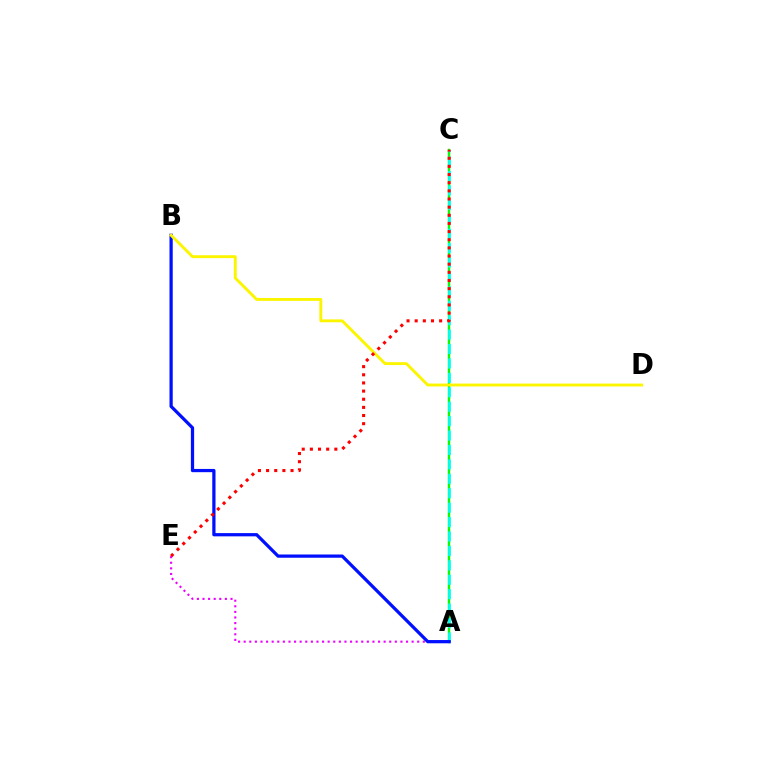{('A', 'E'): [{'color': '#ee00ff', 'line_style': 'dotted', 'thickness': 1.52}], ('A', 'C'): [{'color': '#08ff00', 'line_style': 'solid', 'thickness': 1.72}, {'color': '#00fff6', 'line_style': 'dashed', 'thickness': 1.96}], ('A', 'B'): [{'color': '#0010ff', 'line_style': 'solid', 'thickness': 2.33}], ('B', 'D'): [{'color': '#fcf500', 'line_style': 'solid', 'thickness': 2.08}], ('C', 'E'): [{'color': '#ff0000', 'line_style': 'dotted', 'thickness': 2.21}]}